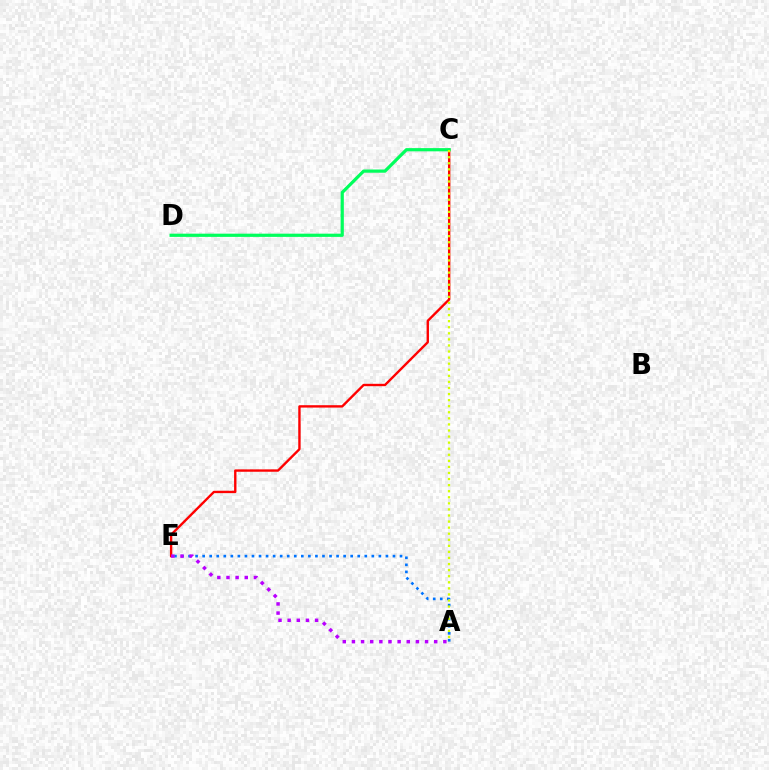{('A', 'E'): [{'color': '#0074ff', 'line_style': 'dotted', 'thickness': 1.92}, {'color': '#b900ff', 'line_style': 'dotted', 'thickness': 2.48}], ('C', 'E'): [{'color': '#ff0000', 'line_style': 'solid', 'thickness': 1.71}], ('C', 'D'): [{'color': '#00ff5c', 'line_style': 'solid', 'thickness': 2.31}], ('A', 'C'): [{'color': '#d1ff00', 'line_style': 'dotted', 'thickness': 1.65}]}